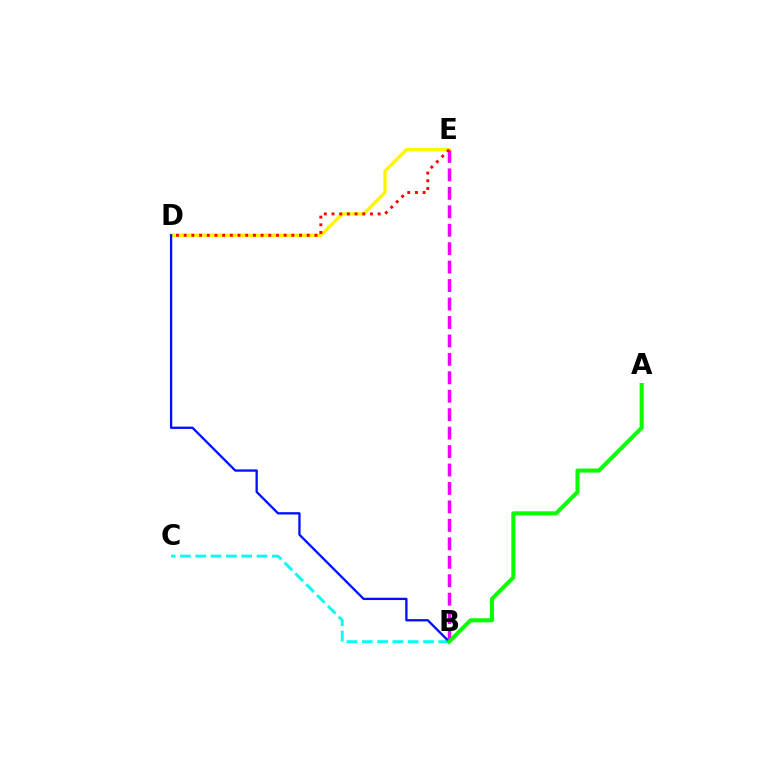{('D', 'E'): [{'color': '#fcf500', 'line_style': 'solid', 'thickness': 2.41}, {'color': '#ff0000', 'line_style': 'dotted', 'thickness': 2.09}], ('B', 'E'): [{'color': '#ee00ff', 'line_style': 'dashed', 'thickness': 2.51}], ('B', 'C'): [{'color': '#00fff6', 'line_style': 'dashed', 'thickness': 2.08}], ('B', 'D'): [{'color': '#0010ff', 'line_style': 'solid', 'thickness': 1.66}], ('A', 'B'): [{'color': '#08ff00', 'line_style': 'solid', 'thickness': 2.91}]}